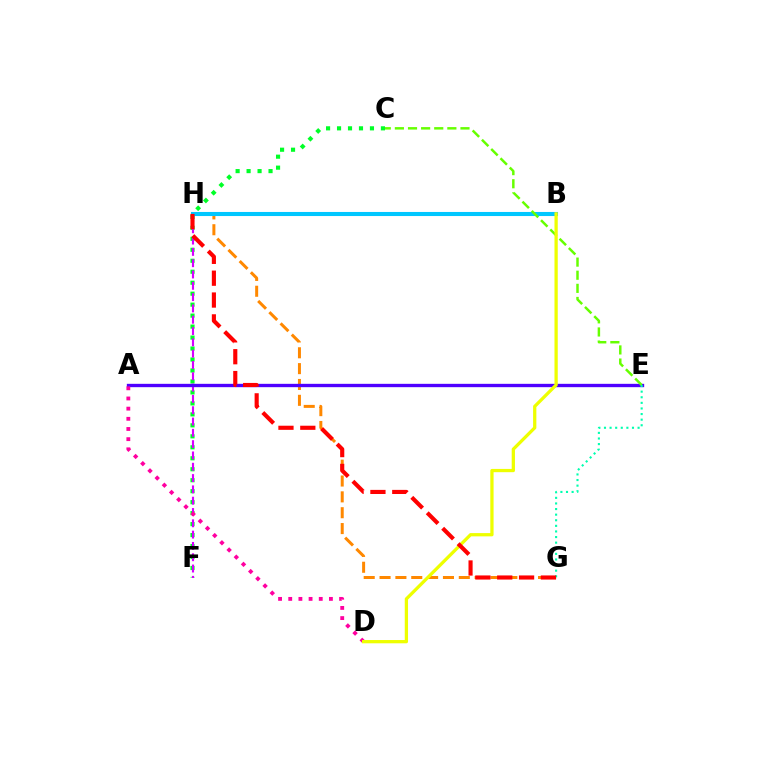{('B', 'H'): [{'color': '#003fff', 'line_style': 'dotted', 'thickness': 2.72}, {'color': '#00c7ff', 'line_style': 'solid', 'thickness': 2.94}], ('C', 'F'): [{'color': '#00ff27', 'line_style': 'dotted', 'thickness': 2.98}], ('G', 'H'): [{'color': '#ff8800', 'line_style': 'dashed', 'thickness': 2.15}, {'color': '#ff0000', 'line_style': 'dashed', 'thickness': 2.97}], ('F', 'H'): [{'color': '#d600ff', 'line_style': 'dashed', 'thickness': 1.54}], ('A', 'E'): [{'color': '#4f00ff', 'line_style': 'solid', 'thickness': 2.41}], ('C', 'E'): [{'color': '#66ff00', 'line_style': 'dashed', 'thickness': 1.78}], ('A', 'D'): [{'color': '#ff00a0', 'line_style': 'dotted', 'thickness': 2.76}], ('B', 'D'): [{'color': '#eeff00', 'line_style': 'solid', 'thickness': 2.35}], ('E', 'G'): [{'color': '#00ffaf', 'line_style': 'dotted', 'thickness': 1.52}]}